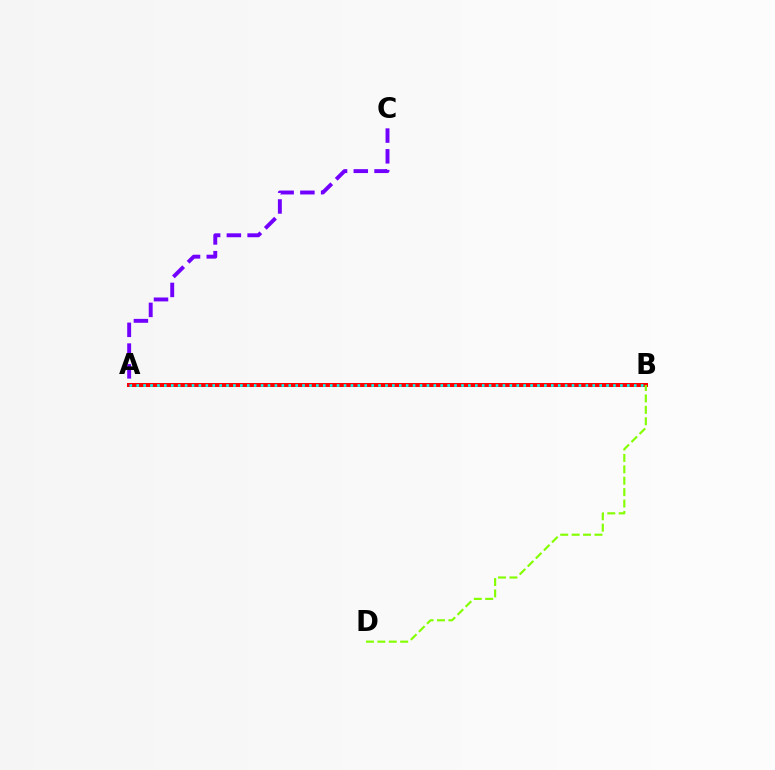{('A', 'B'): [{'color': '#ff0000', 'line_style': 'solid', 'thickness': 2.89}, {'color': '#00fff6', 'line_style': 'dotted', 'thickness': 1.88}], ('B', 'D'): [{'color': '#84ff00', 'line_style': 'dashed', 'thickness': 1.55}], ('A', 'C'): [{'color': '#7200ff', 'line_style': 'dashed', 'thickness': 2.82}]}